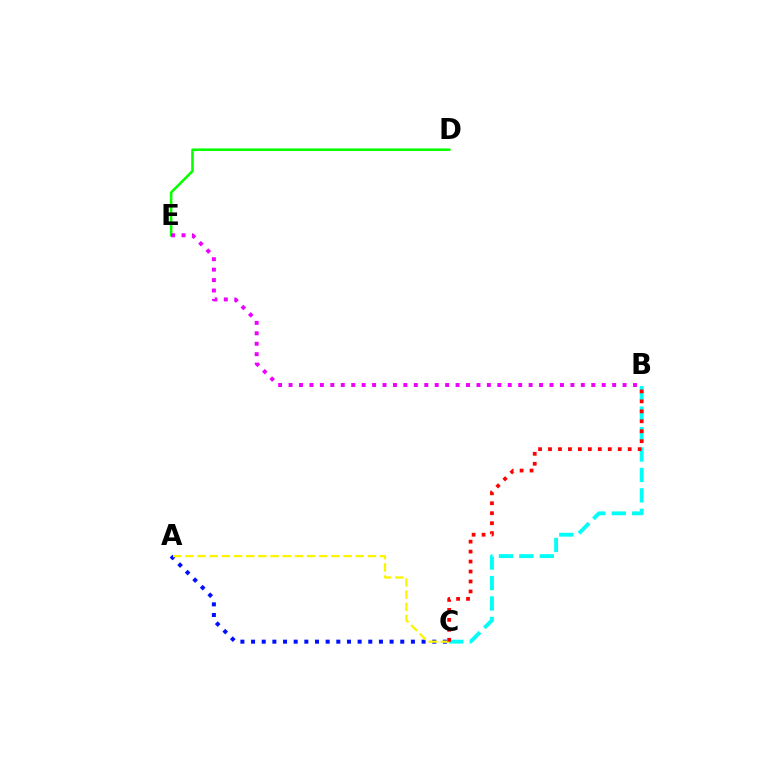{('A', 'C'): [{'color': '#0010ff', 'line_style': 'dotted', 'thickness': 2.9}, {'color': '#fcf500', 'line_style': 'dashed', 'thickness': 1.65}], ('D', 'E'): [{'color': '#08ff00', 'line_style': 'solid', 'thickness': 1.86}], ('B', 'E'): [{'color': '#ee00ff', 'line_style': 'dotted', 'thickness': 2.84}], ('B', 'C'): [{'color': '#00fff6', 'line_style': 'dashed', 'thickness': 2.78}, {'color': '#ff0000', 'line_style': 'dotted', 'thickness': 2.71}]}